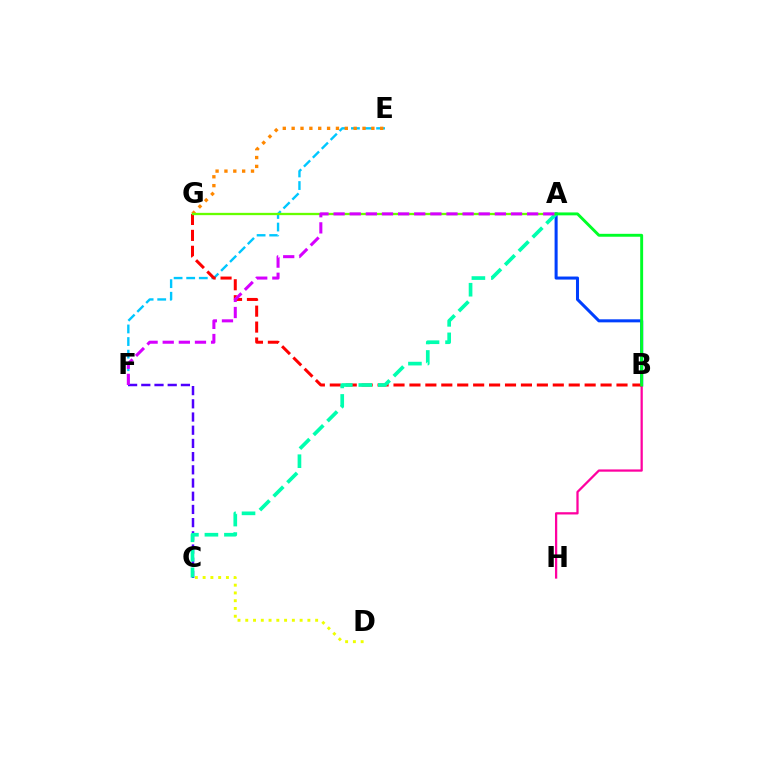{('E', 'F'): [{'color': '#00c7ff', 'line_style': 'dashed', 'thickness': 1.71}], ('E', 'G'): [{'color': '#ff8800', 'line_style': 'dotted', 'thickness': 2.41}], ('A', 'B'): [{'color': '#003fff', 'line_style': 'solid', 'thickness': 2.19}, {'color': '#00ff27', 'line_style': 'solid', 'thickness': 2.1}], ('B', 'H'): [{'color': '#ff00a0', 'line_style': 'solid', 'thickness': 1.63}], ('C', 'D'): [{'color': '#eeff00', 'line_style': 'dotted', 'thickness': 2.11}], ('B', 'G'): [{'color': '#ff0000', 'line_style': 'dashed', 'thickness': 2.16}], ('C', 'F'): [{'color': '#4f00ff', 'line_style': 'dashed', 'thickness': 1.79}], ('A', 'C'): [{'color': '#00ffaf', 'line_style': 'dashed', 'thickness': 2.65}], ('A', 'G'): [{'color': '#66ff00', 'line_style': 'solid', 'thickness': 1.66}], ('A', 'F'): [{'color': '#d600ff', 'line_style': 'dashed', 'thickness': 2.19}]}